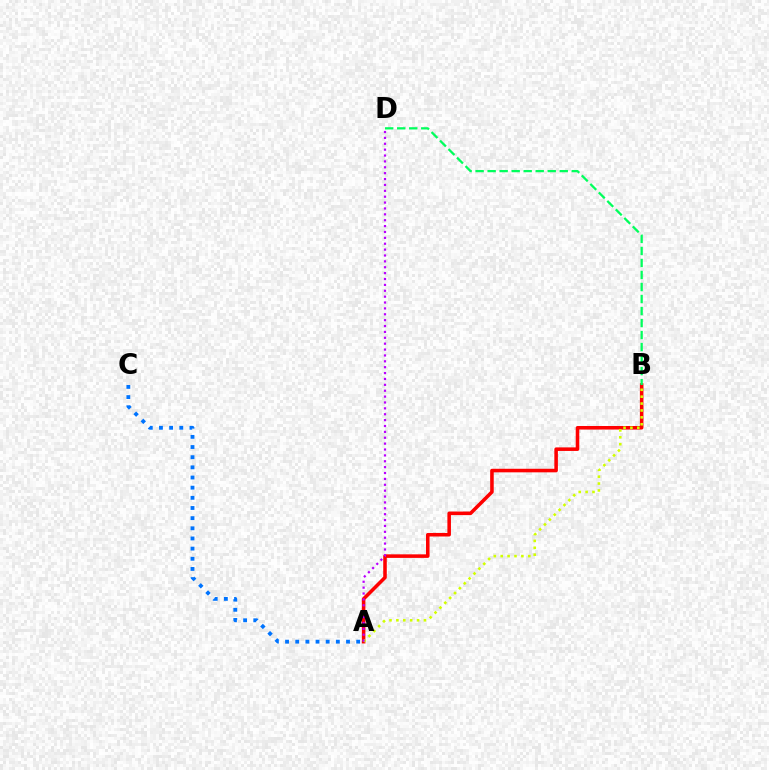{('A', 'C'): [{'color': '#0074ff', 'line_style': 'dotted', 'thickness': 2.76}], ('A', 'B'): [{'color': '#ff0000', 'line_style': 'solid', 'thickness': 2.56}, {'color': '#d1ff00', 'line_style': 'dotted', 'thickness': 1.87}], ('B', 'D'): [{'color': '#00ff5c', 'line_style': 'dashed', 'thickness': 1.63}], ('A', 'D'): [{'color': '#b900ff', 'line_style': 'dotted', 'thickness': 1.6}]}